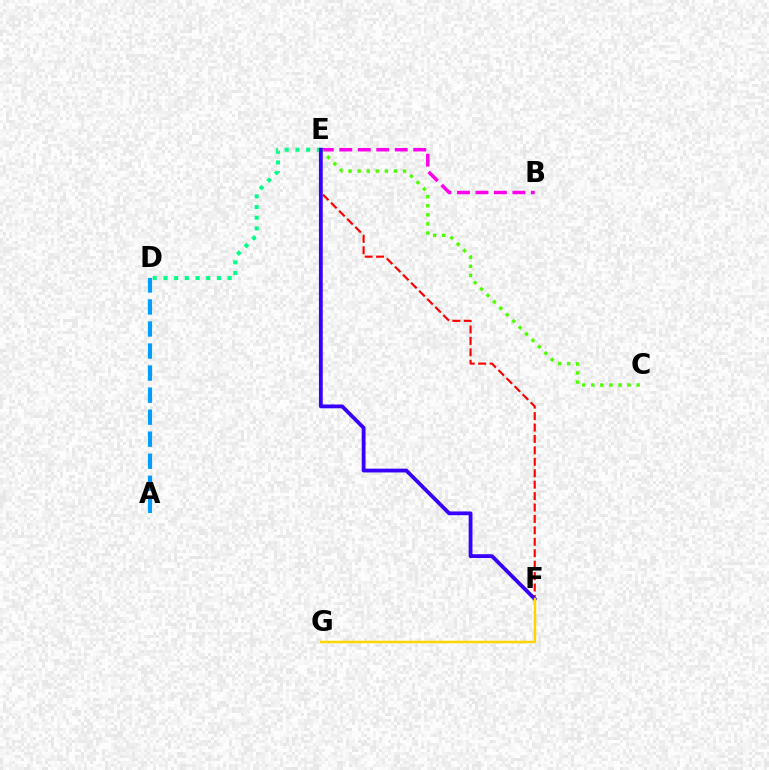{('A', 'D'): [{'color': '#009eff', 'line_style': 'dashed', 'thickness': 2.99}], ('E', 'F'): [{'color': '#ff0000', 'line_style': 'dashed', 'thickness': 1.55}, {'color': '#3700ff', 'line_style': 'solid', 'thickness': 2.73}], ('B', 'E'): [{'color': '#ff00ed', 'line_style': 'dashed', 'thickness': 2.51}], ('D', 'E'): [{'color': '#00ff86', 'line_style': 'dotted', 'thickness': 2.91}], ('C', 'E'): [{'color': '#4fff00', 'line_style': 'dotted', 'thickness': 2.47}], ('F', 'G'): [{'color': '#ffd500', 'line_style': 'solid', 'thickness': 1.78}]}